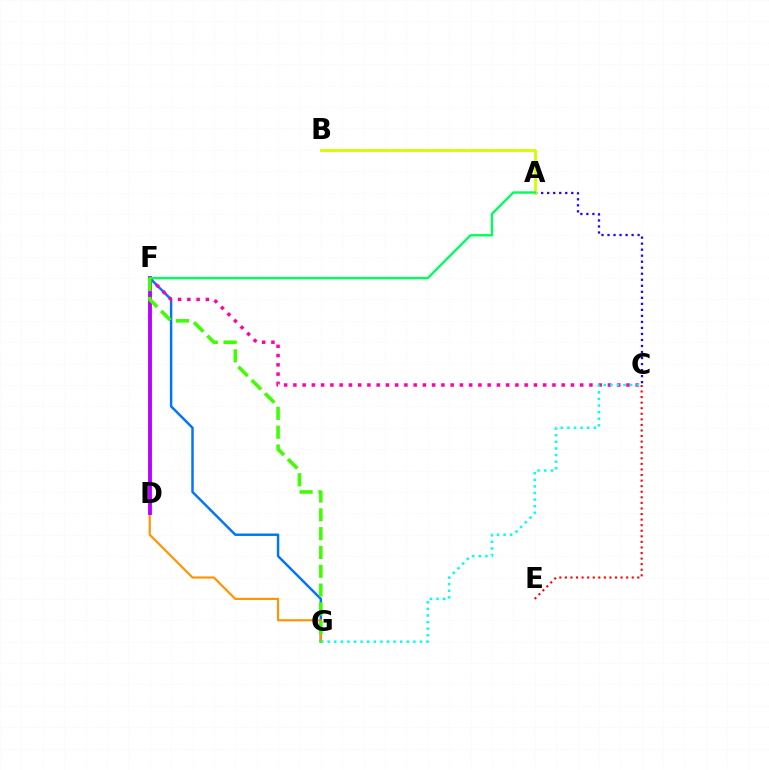{('A', 'C'): [{'color': '#2500ff', 'line_style': 'dotted', 'thickness': 1.64}], ('F', 'G'): [{'color': '#0074ff', 'line_style': 'solid', 'thickness': 1.77}, {'color': '#3dff00', 'line_style': 'dashed', 'thickness': 2.56}], ('A', 'B'): [{'color': '#d1ff00', 'line_style': 'solid', 'thickness': 2.05}], ('C', 'F'): [{'color': '#ff00ac', 'line_style': 'dotted', 'thickness': 2.51}], ('D', 'G'): [{'color': '#ff9400', 'line_style': 'solid', 'thickness': 1.56}], ('C', 'G'): [{'color': '#00fff6', 'line_style': 'dotted', 'thickness': 1.79}], ('C', 'E'): [{'color': '#ff0000', 'line_style': 'dotted', 'thickness': 1.51}], ('D', 'F'): [{'color': '#b900ff', 'line_style': 'solid', 'thickness': 2.79}], ('A', 'F'): [{'color': '#00ff5c', 'line_style': 'solid', 'thickness': 1.71}]}